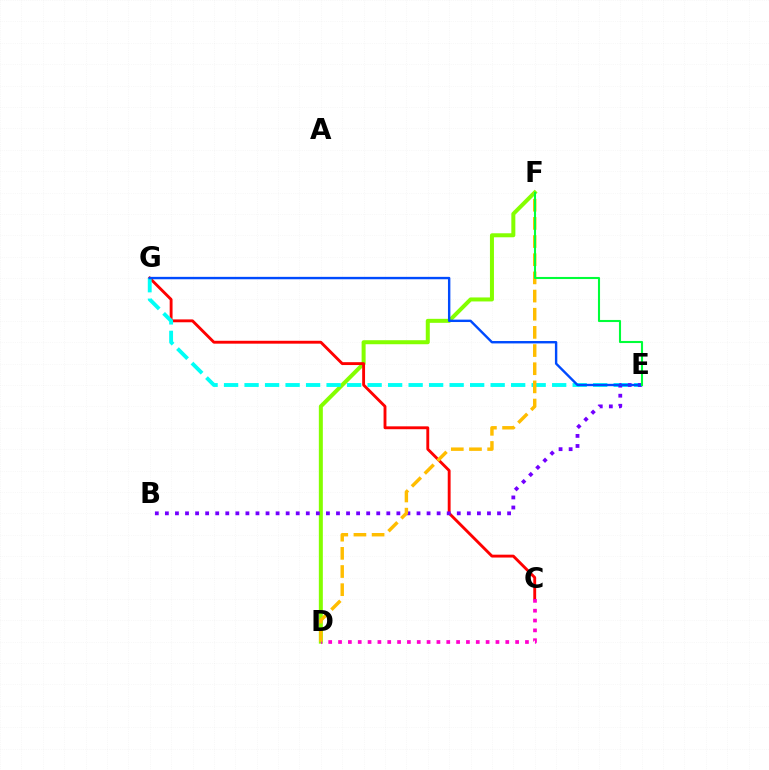{('D', 'F'): [{'color': '#84ff00', 'line_style': 'solid', 'thickness': 2.88}, {'color': '#ffbd00', 'line_style': 'dashed', 'thickness': 2.47}], ('C', 'G'): [{'color': '#ff0000', 'line_style': 'solid', 'thickness': 2.07}], ('E', 'G'): [{'color': '#00fff6', 'line_style': 'dashed', 'thickness': 2.79}, {'color': '#004bff', 'line_style': 'solid', 'thickness': 1.73}], ('C', 'D'): [{'color': '#ff00cf', 'line_style': 'dotted', 'thickness': 2.67}], ('B', 'E'): [{'color': '#7200ff', 'line_style': 'dotted', 'thickness': 2.73}], ('E', 'F'): [{'color': '#00ff39', 'line_style': 'solid', 'thickness': 1.51}]}